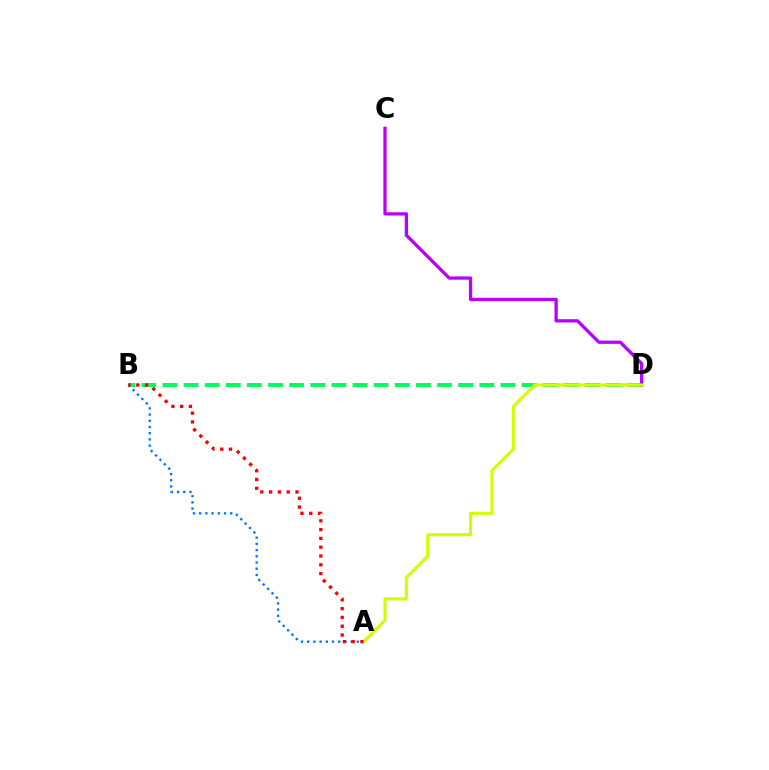{('B', 'D'): [{'color': '#00ff5c', 'line_style': 'dashed', 'thickness': 2.87}], ('C', 'D'): [{'color': '#b900ff', 'line_style': 'solid', 'thickness': 2.37}], ('A', 'B'): [{'color': '#0074ff', 'line_style': 'dotted', 'thickness': 1.69}, {'color': '#ff0000', 'line_style': 'dotted', 'thickness': 2.39}], ('A', 'D'): [{'color': '#d1ff00', 'line_style': 'solid', 'thickness': 2.22}]}